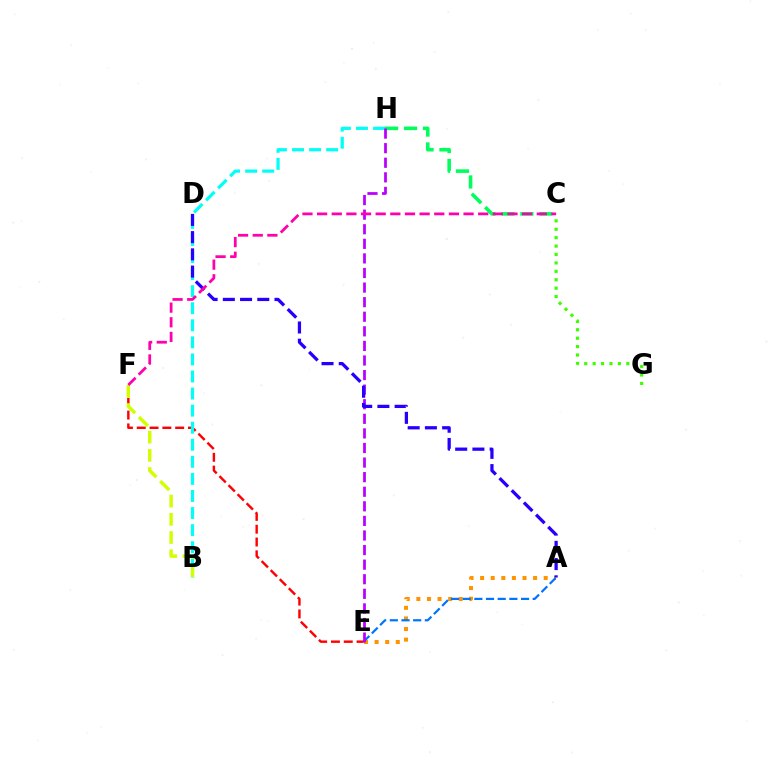{('A', 'E'): [{'color': '#ff9400', 'line_style': 'dotted', 'thickness': 2.88}, {'color': '#0074ff', 'line_style': 'dashed', 'thickness': 1.59}], ('C', 'G'): [{'color': '#3dff00', 'line_style': 'dotted', 'thickness': 2.29}], ('C', 'H'): [{'color': '#00ff5c', 'line_style': 'dashed', 'thickness': 2.57}], ('E', 'F'): [{'color': '#ff0000', 'line_style': 'dashed', 'thickness': 1.74}], ('B', 'H'): [{'color': '#00fff6', 'line_style': 'dashed', 'thickness': 2.32}], ('B', 'F'): [{'color': '#d1ff00', 'line_style': 'dashed', 'thickness': 2.47}], ('E', 'H'): [{'color': '#b900ff', 'line_style': 'dashed', 'thickness': 1.98}], ('A', 'D'): [{'color': '#2500ff', 'line_style': 'dashed', 'thickness': 2.34}], ('C', 'F'): [{'color': '#ff00ac', 'line_style': 'dashed', 'thickness': 1.99}]}